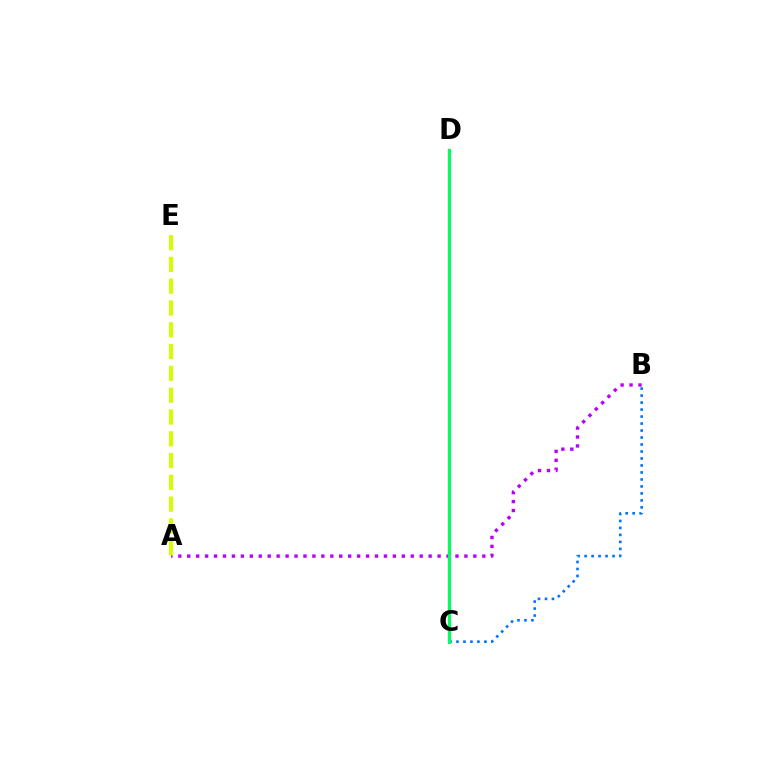{('C', 'D'): [{'color': '#ff0000', 'line_style': 'solid', 'thickness': 1.59}, {'color': '#00ff5c', 'line_style': 'solid', 'thickness': 2.23}], ('A', 'B'): [{'color': '#b900ff', 'line_style': 'dotted', 'thickness': 2.43}], ('A', 'E'): [{'color': '#d1ff00', 'line_style': 'dashed', 'thickness': 2.96}], ('B', 'C'): [{'color': '#0074ff', 'line_style': 'dotted', 'thickness': 1.9}]}